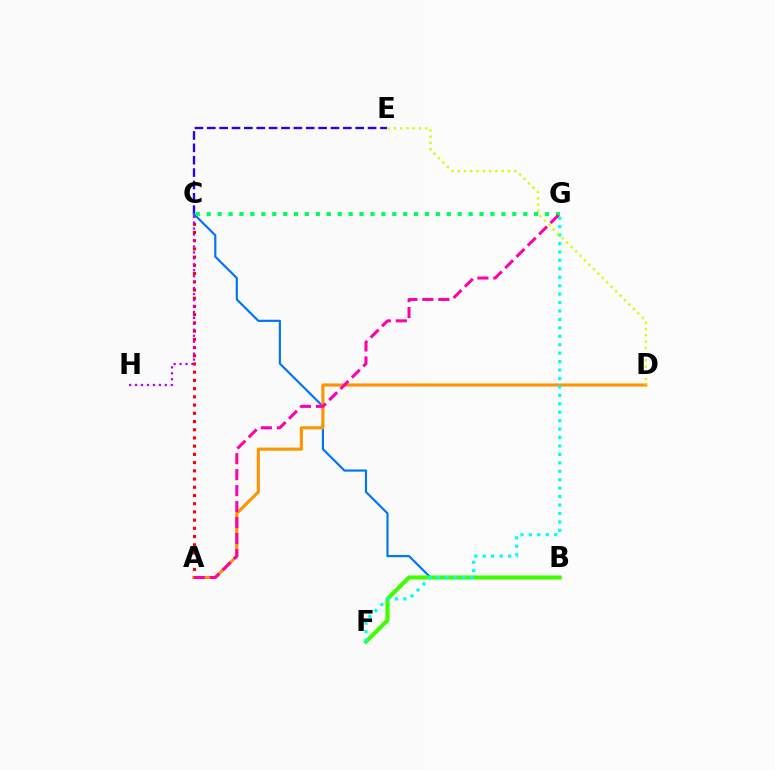{('A', 'C'): [{'color': '#ff0000', 'line_style': 'dotted', 'thickness': 2.23}], ('C', 'E'): [{'color': '#2500ff', 'line_style': 'dashed', 'thickness': 1.68}], ('B', 'C'): [{'color': '#0074ff', 'line_style': 'solid', 'thickness': 1.56}], ('C', 'G'): [{'color': '#00ff5c', 'line_style': 'dotted', 'thickness': 2.96}], ('C', 'H'): [{'color': '#b900ff', 'line_style': 'dotted', 'thickness': 1.62}], ('A', 'D'): [{'color': '#ff9400', 'line_style': 'solid', 'thickness': 2.23}], ('B', 'F'): [{'color': '#3dff00', 'line_style': 'solid', 'thickness': 2.94}], ('F', 'G'): [{'color': '#00fff6', 'line_style': 'dotted', 'thickness': 2.29}], ('A', 'G'): [{'color': '#ff00ac', 'line_style': 'dashed', 'thickness': 2.17}], ('D', 'E'): [{'color': '#d1ff00', 'line_style': 'dotted', 'thickness': 1.7}]}